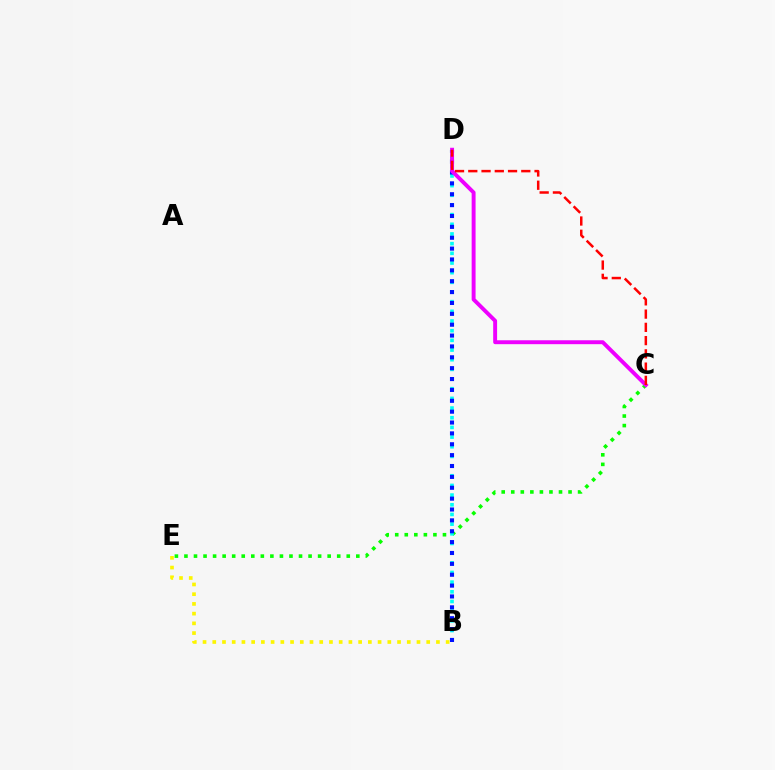{('C', 'E'): [{'color': '#08ff00', 'line_style': 'dotted', 'thickness': 2.59}], ('B', 'D'): [{'color': '#00fff6', 'line_style': 'dotted', 'thickness': 2.63}, {'color': '#0010ff', 'line_style': 'dotted', 'thickness': 2.95}], ('C', 'D'): [{'color': '#ee00ff', 'line_style': 'solid', 'thickness': 2.82}, {'color': '#ff0000', 'line_style': 'dashed', 'thickness': 1.8}], ('B', 'E'): [{'color': '#fcf500', 'line_style': 'dotted', 'thickness': 2.64}]}